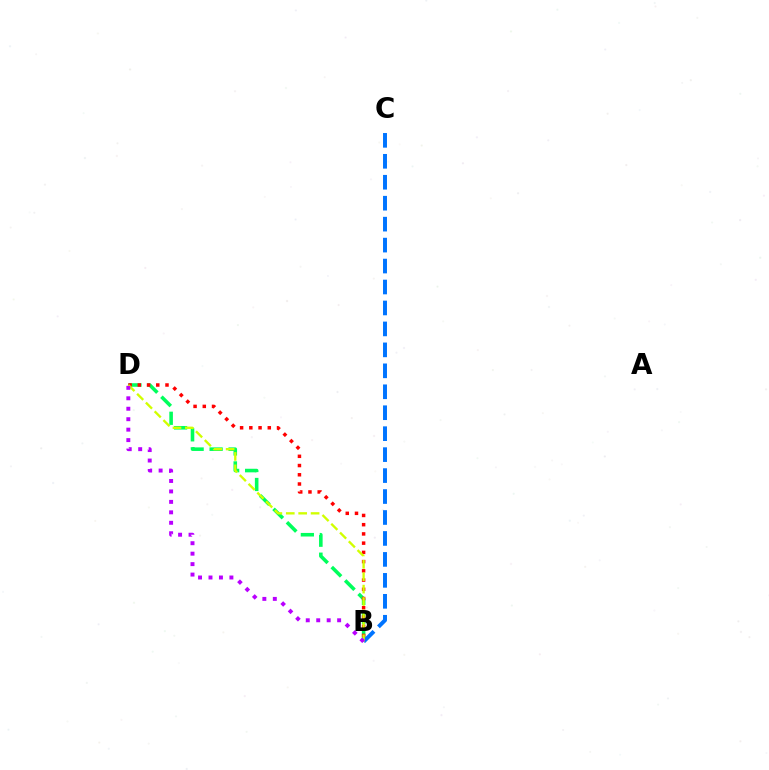{('B', 'D'): [{'color': '#00ff5c', 'line_style': 'dashed', 'thickness': 2.58}, {'color': '#ff0000', 'line_style': 'dotted', 'thickness': 2.51}, {'color': '#d1ff00', 'line_style': 'dashed', 'thickness': 1.69}, {'color': '#b900ff', 'line_style': 'dotted', 'thickness': 2.84}], ('B', 'C'): [{'color': '#0074ff', 'line_style': 'dashed', 'thickness': 2.85}]}